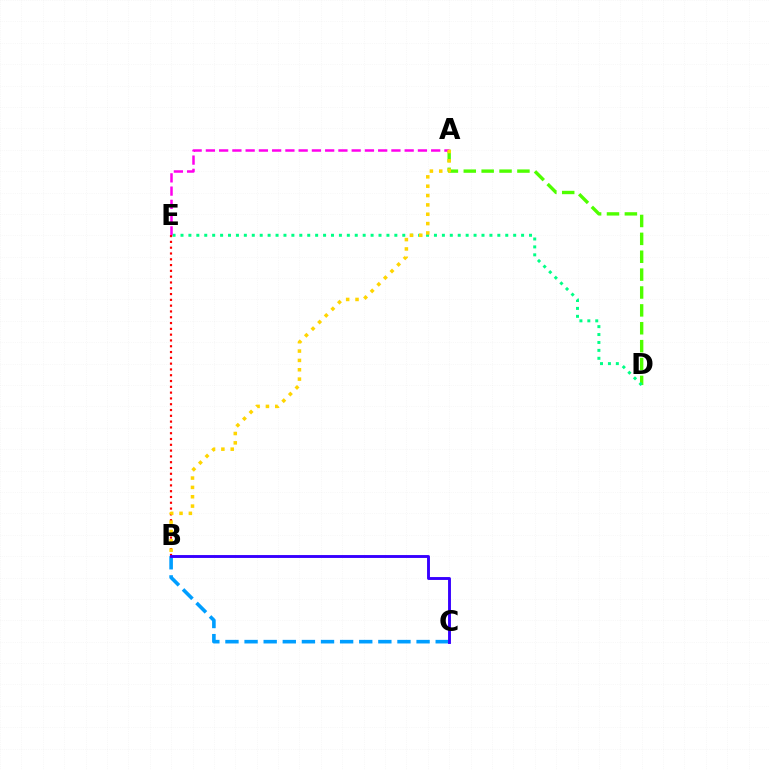{('A', 'D'): [{'color': '#4fff00', 'line_style': 'dashed', 'thickness': 2.43}], ('B', 'C'): [{'color': '#009eff', 'line_style': 'dashed', 'thickness': 2.6}, {'color': '#3700ff', 'line_style': 'solid', 'thickness': 2.08}], ('D', 'E'): [{'color': '#00ff86', 'line_style': 'dotted', 'thickness': 2.15}], ('A', 'E'): [{'color': '#ff00ed', 'line_style': 'dashed', 'thickness': 1.8}], ('B', 'E'): [{'color': '#ff0000', 'line_style': 'dotted', 'thickness': 1.58}], ('A', 'B'): [{'color': '#ffd500', 'line_style': 'dotted', 'thickness': 2.54}]}